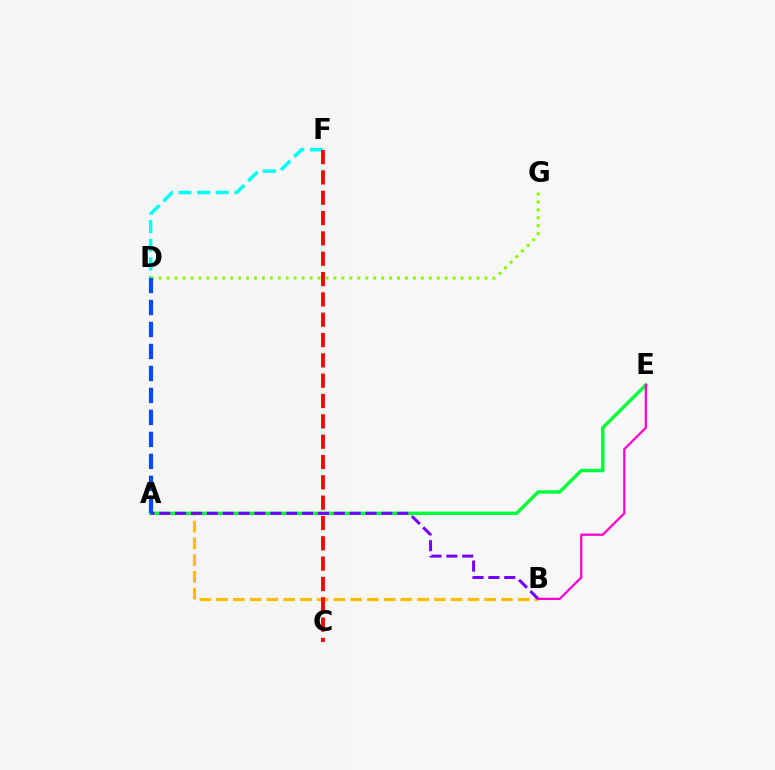{('A', 'B'): [{'color': '#ffbd00', 'line_style': 'dashed', 'thickness': 2.28}, {'color': '#7200ff', 'line_style': 'dashed', 'thickness': 2.15}], ('A', 'E'): [{'color': '#00ff39', 'line_style': 'solid', 'thickness': 2.47}], ('D', 'F'): [{'color': '#00fff6', 'line_style': 'dashed', 'thickness': 2.53}], ('D', 'G'): [{'color': '#84ff00', 'line_style': 'dotted', 'thickness': 2.16}], ('C', 'F'): [{'color': '#ff0000', 'line_style': 'dashed', 'thickness': 2.76}], ('A', 'D'): [{'color': '#004bff', 'line_style': 'dashed', 'thickness': 2.99}], ('B', 'E'): [{'color': '#ff00cf', 'line_style': 'solid', 'thickness': 1.63}]}